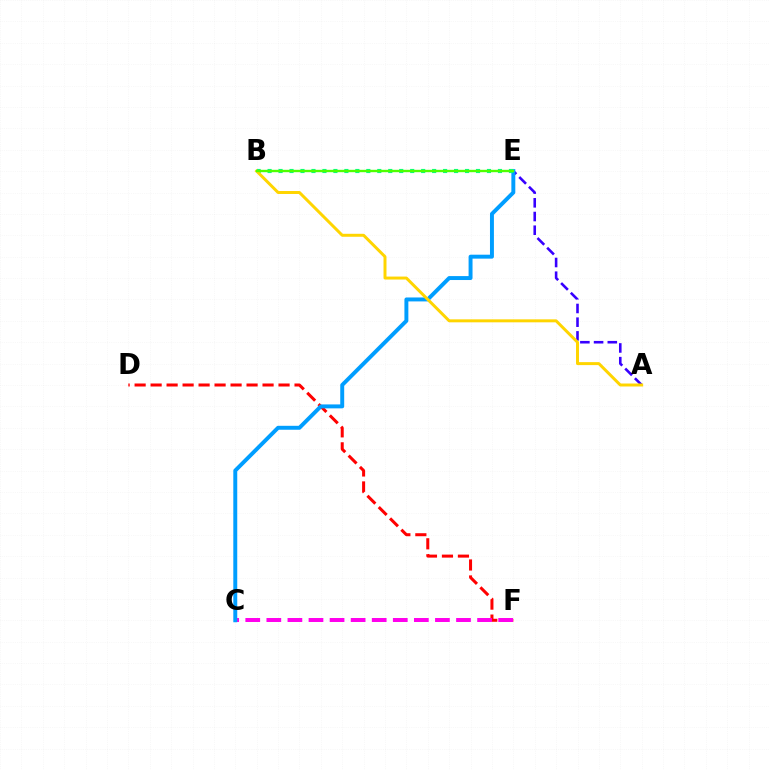{('A', 'E'): [{'color': '#3700ff', 'line_style': 'dashed', 'thickness': 1.86}], ('D', 'F'): [{'color': '#ff0000', 'line_style': 'dashed', 'thickness': 2.17}], ('C', 'F'): [{'color': '#ff00ed', 'line_style': 'dashed', 'thickness': 2.86}], ('C', 'E'): [{'color': '#009eff', 'line_style': 'solid', 'thickness': 2.84}], ('B', 'E'): [{'color': '#00ff86', 'line_style': 'dotted', 'thickness': 2.98}, {'color': '#4fff00', 'line_style': 'solid', 'thickness': 1.72}], ('A', 'B'): [{'color': '#ffd500', 'line_style': 'solid', 'thickness': 2.14}]}